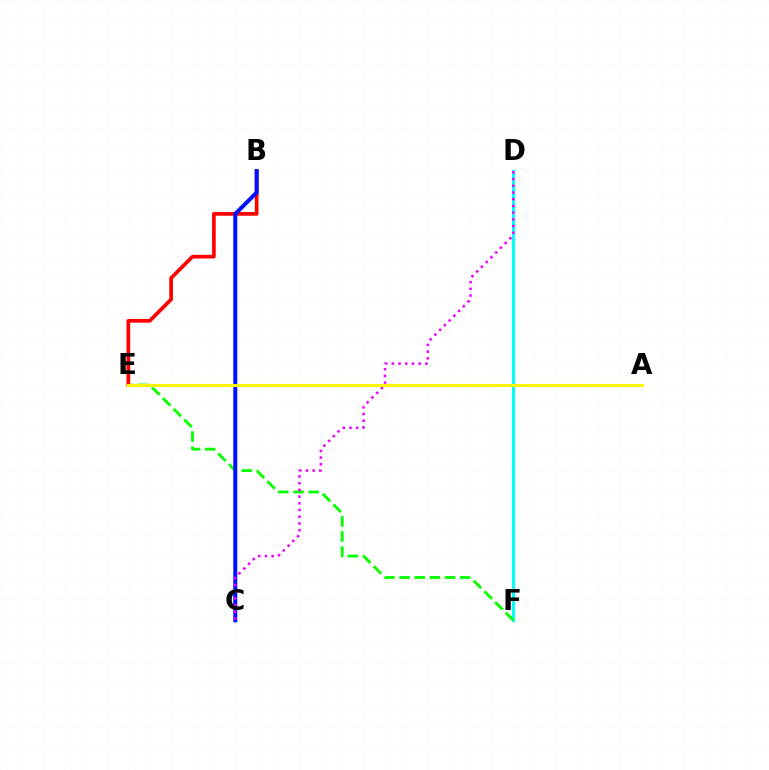{('D', 'F'): [{'color': '#00fff6', 'line_style': 'solid', 'thickness': 2.25}], ('E', 'F'): [{'color': '#08ff00', 'line_style': 'dashed', 'thickness': 2.06}], ('B', 'E'): [{'color': '#ff0000', 'line_style': 'solid', 'thickness': 2.66}], ('B', 'C'): [{'color': '#0010ff', 'line_style': 'solid', 'thickness': 2.9}], ('C', 'D'): [{'color': '#ee00ff', 'line_style': 'dotted', 'thickness': 1.82}], ('A', 'E'): [{'color': '#fcf500', 'line_style': 'solid', 'thickness': 2.26}]}